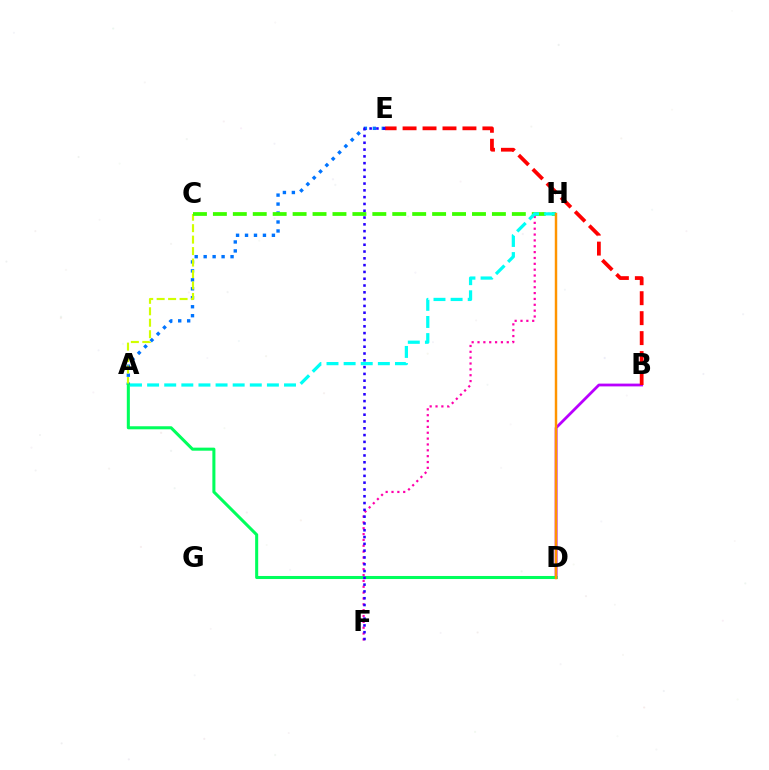{('B', 'D'): [{'color': '#b900ff', 'line_style': 'solid', 'thickness': 2.0}], ('F', 'H'): [{'color': '#ff00ac', 'line_style': 'dotted', 'thickness': 1.59}], ('A', 'E'): [{'color': '#0074ff', 'line_style': 'dotted', 'thickness': 2.44}], ('A', 'C'): [{'color': '#d1ff00', 'line_style': 'dashed', 'thickness': 1.56}], ('B', 'E'): [{'color': '#ff0000', 'line_style': 'dashed', 'thickness': 2.71}], ('A', 'D'): [{'color': '#00ff5c', 'line_style': 'solid', 'thickness': 2.19}], ('C', 'H'): [{'color': '#3dff00', 'line_style': 'dashed', 'thickness': 2.71}], ('A', 'H'): [{'color': '#00fff6', 'line_style': 'dashed', 'thickness': 2.33}], ('D', 'H'): [{'color': '#ff9400', 'line_style': 'solid', 'thickness': 1.77}], ('E', 'F'): [{'color': '#2500ff', 'line_style': 'dotted', 'thickness': 1.85}]}